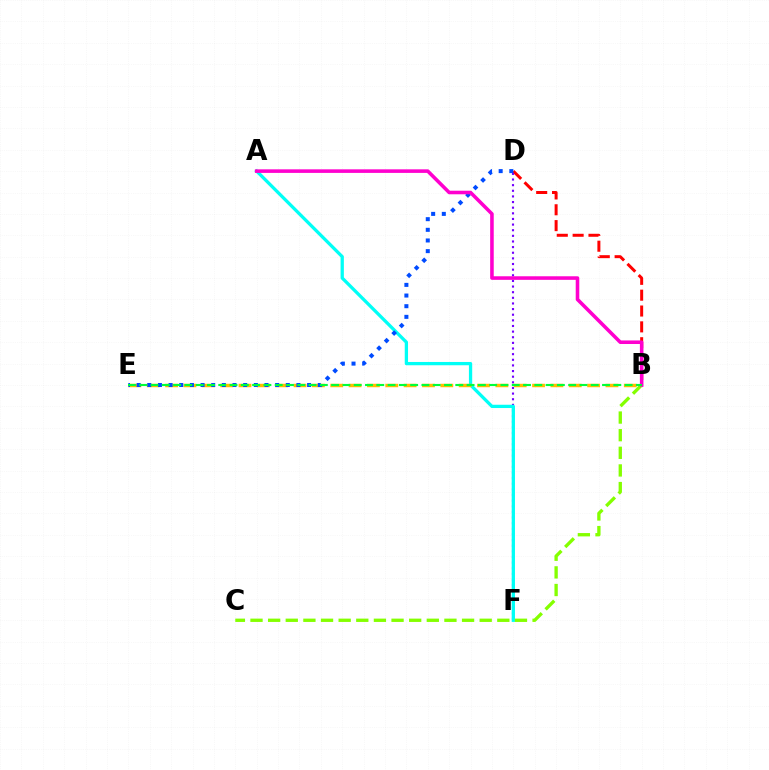{('B', 'D'): [{'color': '#ff0000', 'line_style': 'dashed', 'thickness': 2.15}], ('D', 'F'): [{'color': '#7200ff', 'line_style': 'dotted', 'thickness': 1.53}], ('A', 'F'): [{'color': '#00fff6', 'line_style': 'solid', 'thickness': 2.36}], ('B', 'E'): [{'color': '#ffbd00', 'line_style': 'dashed', 'thickness': 2.49}, {'color': '#00ff39', 'line_style': 'dashed', 'thickness': 1.53}], ('D', 'E'): [{'color': '#004bff', 'line_style': 'dotted', 'thickness': 2.89}], ('B', 'C'): [{'color': '#84ff00', 'line_style': 'dashed', 'thickness': 2.4}], ('A', 'B'): [{'color': '#ff00cf', 'line_style': 'solid', 'thickness': 2.57}]}